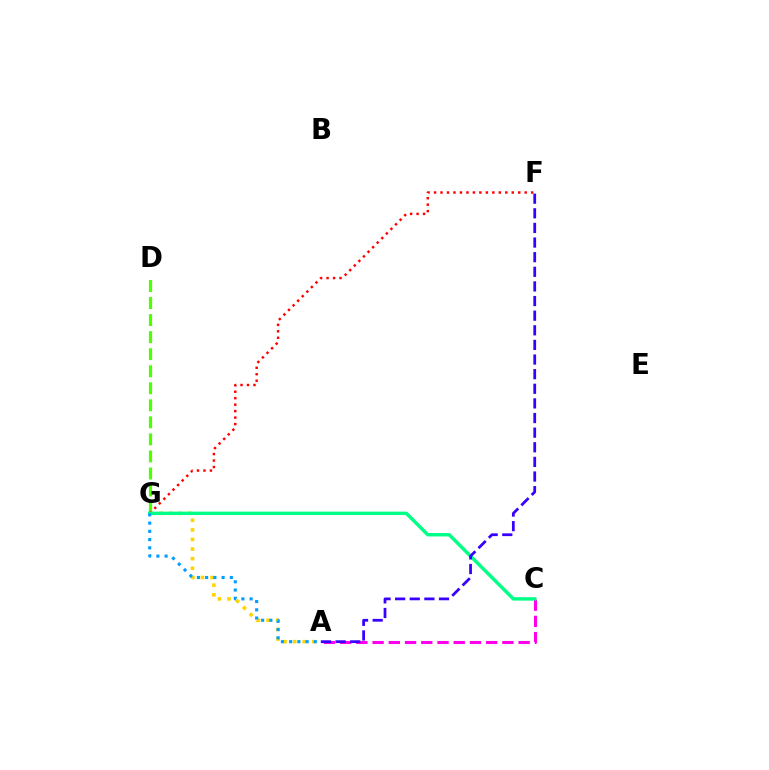{('D', 'G'): [{'color': '#4fff00', 'line_style': 'dashed', 'thickness': 2.32}], ('A', 'G'): [{'color': '#ffd500', 'line_style': 'dotted', 'thickness': 2.61}, {'color': '#009eff', 'line_style': 'dotted', 'thickness': 2.24}], ('A', 'C'): [{'color': '#ff00ed', 'line_style': 'dashed', 'thickness': 2.2}], ('F', 'G'): [{'color': '#ff0000', 'line_style': 'dotted', 'thickness': 1.76}], ('C', 'G'): [{'color': '#00ff86', 'line_style': 'solid', 'thickness': 2.46}], ('A', 'F'): [{'color': '#3700ff', 'line_style': 'dashed', 'thickness': 1.99}]}